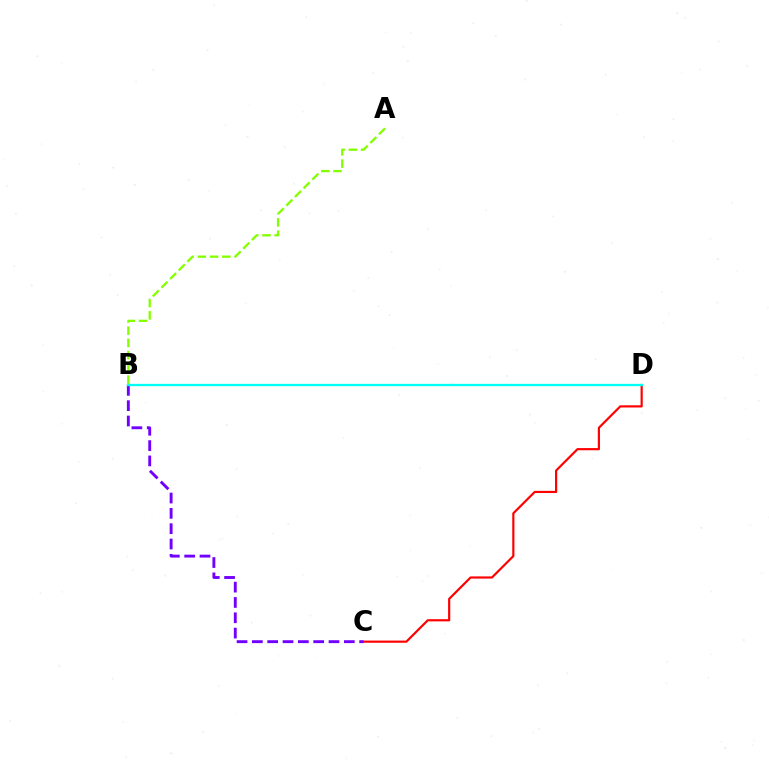{('C', 'D'): [{'color': '#ff0000', 'line_style': 'solid', 'thickness': 1.57}], ('B', 'C'): [{'color': '#7200ff', 'line_style': 'dashed', 'thickness': 2.08}], ('A', 'B'): [{'color': '#84ff00', 'line_style': 'dashed', 'thickness': 1.66}], ('B', 'D'): [{'color': '#00fff6', 'line_style': 'solid', 'thickness': 1.66}]}